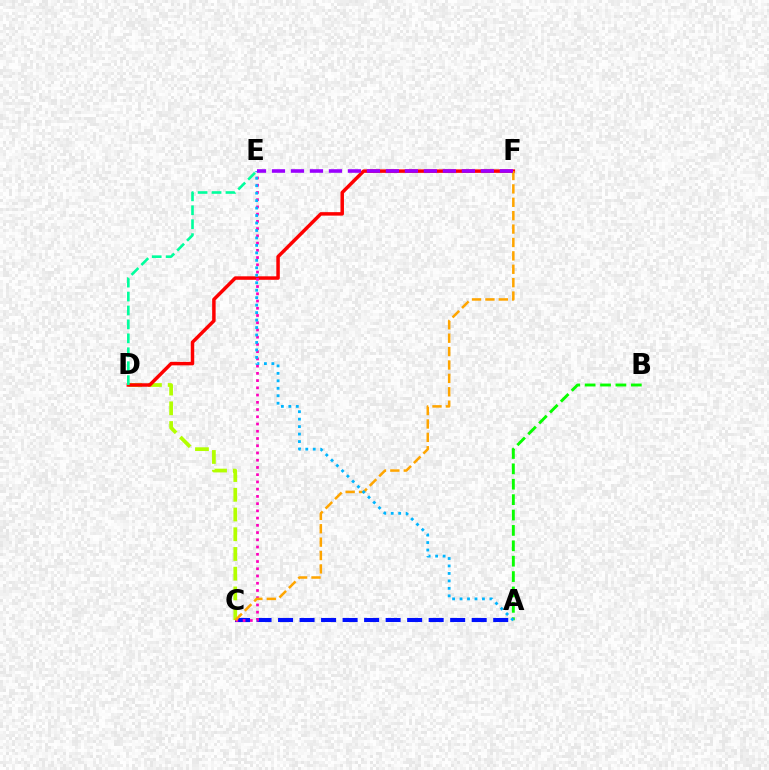{('A', 'C'): [{'color': '#0010ff', 'line_style': 'dashed', 'thickness': 2.92}], ('C', 'D'): [{'color': '#b3ff00', 'line_style': 'dashed', 'thickness': 2.68}], ('D', 'F'): [{'color': '#ff0000', 'line_style': 'solid', 'thickness': 2.5}], ('C', 'E'): [{'color': '#ff00bd', 'line_style': 'dotted', 'thickness': 1.97}], ('A', 'B'): [{'color': '#08ff00', 'line_style': 'dashed', 'thickness': 2.09}], ('C', 'F'): [{'color': '#ffa500', 'line_style': 'dashed', 'thickness': 1.82}], ('D', 'E'): [{'color': '#00ff9d', 'line_style': 'dashed', 'thickness': 1.89}], ('A', 'E'): [{'color': '#00b5ff', 'line_style': 'dotted', 'thickness': 2.03}], ('E', 'F'): [{'color': '#9b00ff', 'line_style': 'dashed', 'thickness': 2.58}]}